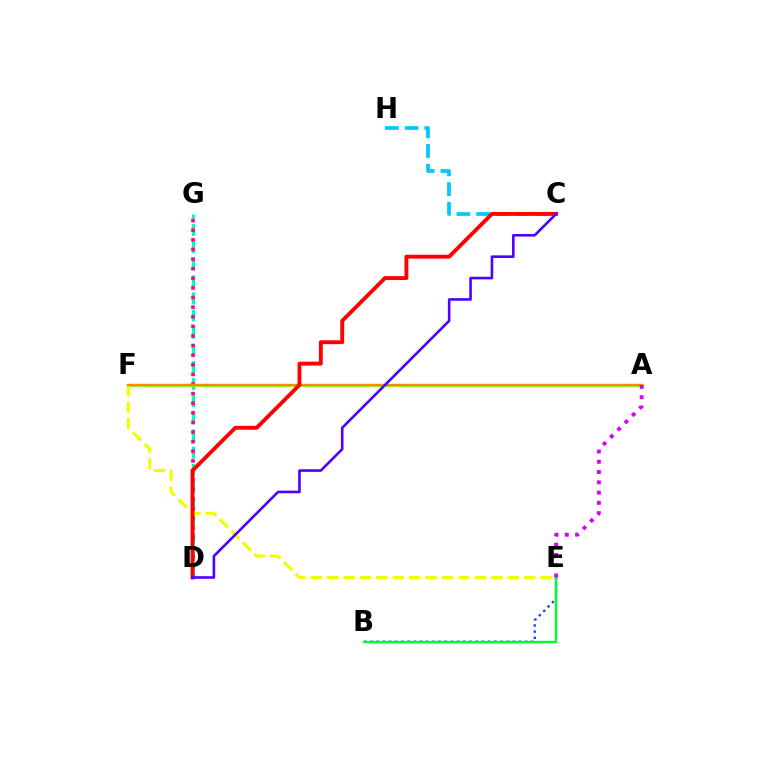{('D', 'G'): [{'color': '#00ffaf', 'line_style': 'dashed', 'thickness': 2.33}, {'color': '#ff00a0', 'line_style': 'dotted', 'thickness': 2.61}], ('A', 'F'): [{'color': '#66ff00', 'line_style': 'solid', 'thickness': 1.88}, {'color': '#ff8800', 'line_style': 'solid', 'thickness': 1.74}], ('B', 'E'): [{'color': '#003fff', 'line_style': 'dotted', 'thickness': 1.68}, {'color': '#00ff27', 'line_style': 'solid', 'thickness': 1.71}], ('C', 'H'): [{'color': '#00c7ff', 'line_style': 'dashed', 'thickness': 2.68}], ('E', 'F'): [{'color': '#eeff00', 'line_style': 'dashed', 'thickness': 2.23}], ('C', 'D'): [{'color': '#ff0000', 'line_style': 'solid', 'thickness': 2.78}, {'color': '#4f00ff', 'line_style': 'solid', 'thickness': 1.88}], ('A', 'E'): [{'color': '#d600ff', 'line_style': 'dotted', 'thickness': 2.79}]}